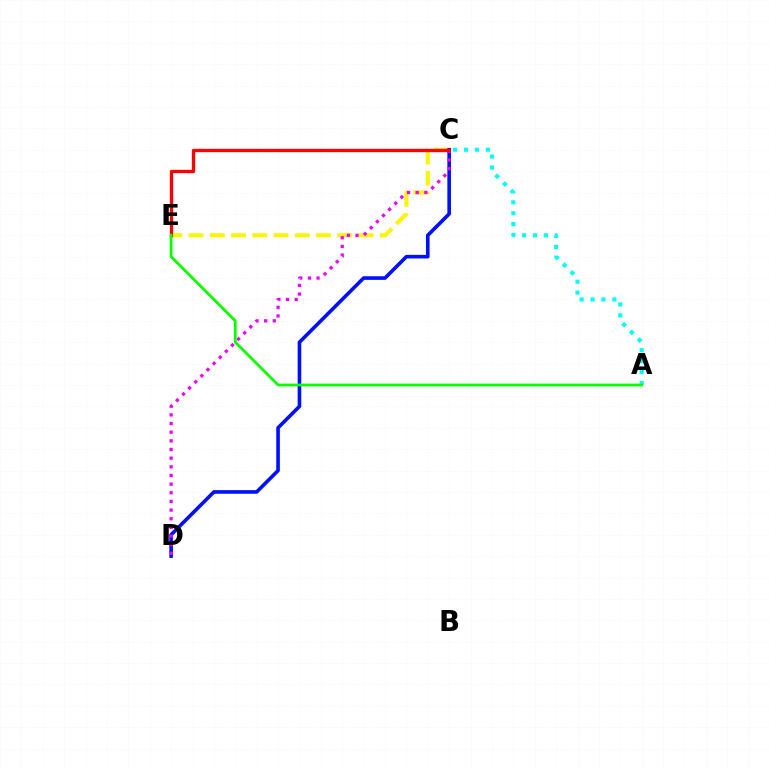{('A', 'C'): [{'color': '#00fff6', 'line_style': 'dotted', 'thickness': 2.97}], ('C', 'E'): [{'color': '#fcf500', 'line_style': 'dashed', 'thickness': 2.89}, {'color': '#ff0000', 'line_style': 'solid', 'thickness': 2.39}], ('C', 'D'): [{'color': '#0010ff', 'line_style': 'solid', 'thickness': 2.6}, {'color': '#ee00ff', 'line_style': 'dotted', 'thickness': 2.35}], ('A', 'E'): [{'color': '#08ff00', 'line_style': 'solid', 'thickness': 1.99}]}